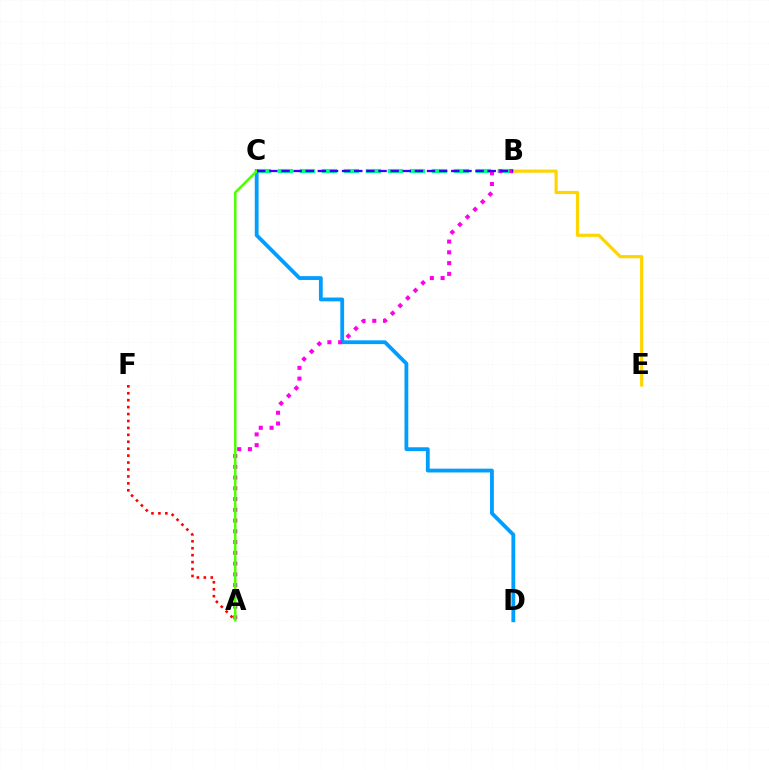{('B', 'C'): [{'color': '#00ff86', 'line_style': 'dashed', 'thickness': 2.99}, {'color': '#3700ff', 'line_style': 'dashed', 'thickness': 1.65}], ('C', 'D'): [{'color': '#009eff', 'line_style': 'solid', 'thickness': 2.74}], ('B', 'E'): [{'color': '#ffd500', 'line_style': 'solid', 'thickness': 2.29}], ('A', 'F'): [{'color': '#ff0000', 'line_style': 'dotted', 'thickness': 1.88}], ('A', 'B'): [{'color': '#ff00ed', 'line_style': 'dotted', 'thickness': 2.92}], ('A', 'C'): [{'color': '#4fff00', 'line_style': 'solid', 'thickness': 1.79}]}